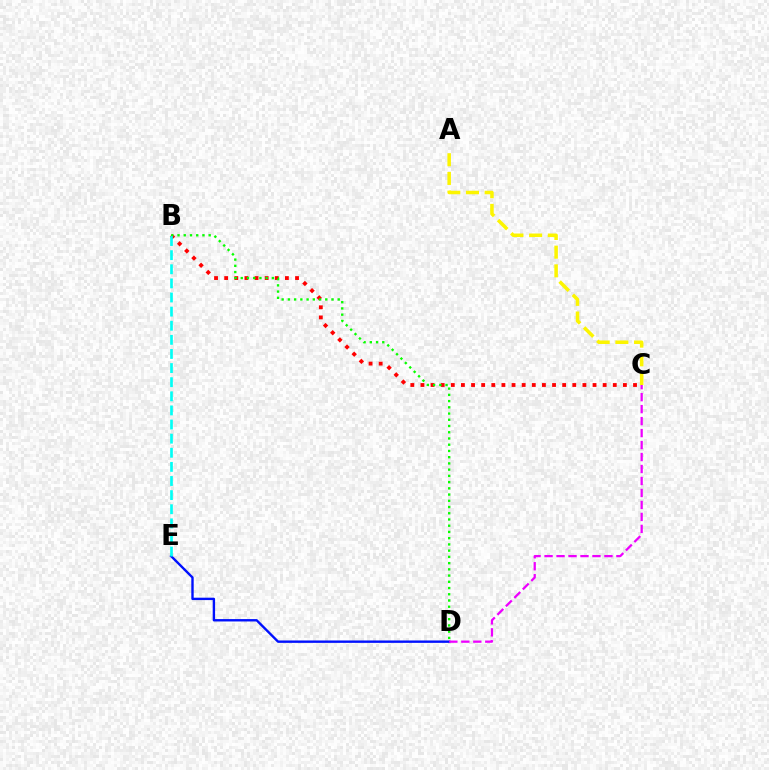{('B', 'C'): [{'color': '#ff0000', 'line_style': 'dotted', 'thickness': 2.75}], ('B', 'D'): [{'color': '#08ff00', 'line_style': 'dotted', 'thickness': 1.69}], ('A', 'C'): [{'color': '#fcf500', 'line_style': 'dashed', 'thickness': 2.54}], ('D', 'E'): [{'color': '#0010ff', 'line_style': 'solid', 'thickness': 1.72}], ('C', 'D'): [{'color': '#ee00ff', 'line_style': 'dashed', 'thickness': 1.63}], ('B', 'E'): [{'color': '#00fff6', 'line_style': 'dashed', 'thickness': 1.92}]}